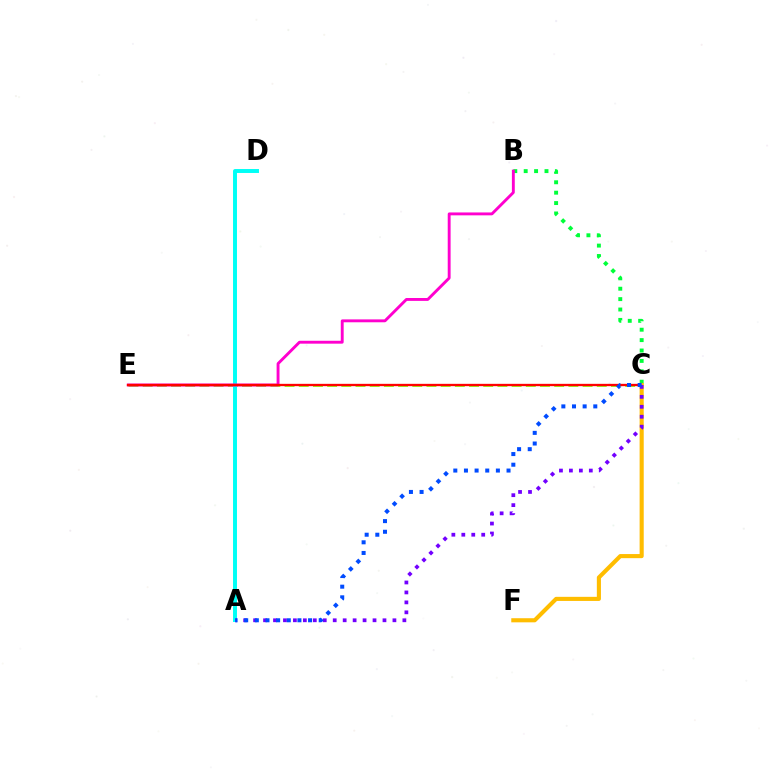{('C', 'E'): [{'color': '#84ff00', 'line_style': 'dashed', 'thickness': 1.93}, {'color': '#ff0000', 'line_style': 'solid', 'thickness': 1.68}], ('A', 'D'): [{'color': '#00fff6', 'line_style': 'solid', 'thickness': 2.84}], ('B', 'C'): [{'color': '#00ff39', 'line_style': 'dotted', 'thickness': 2.82}], ('B', 'E'): [{'color': '#ff00cf', 'line_style': 'solid', 'thickness': 2.08}], ('C', 'F'): [{'color': '#ffbd00', 'line_style': 'solid', 'thickness': 2.96}], ('A', 'C'): [{'color': '#7200ff', 'line_style': 'dotted', 'thickness': 2.7}, {'color': '#004bff', 'line_style': 'dotted', 'thickness': 2.89}]}